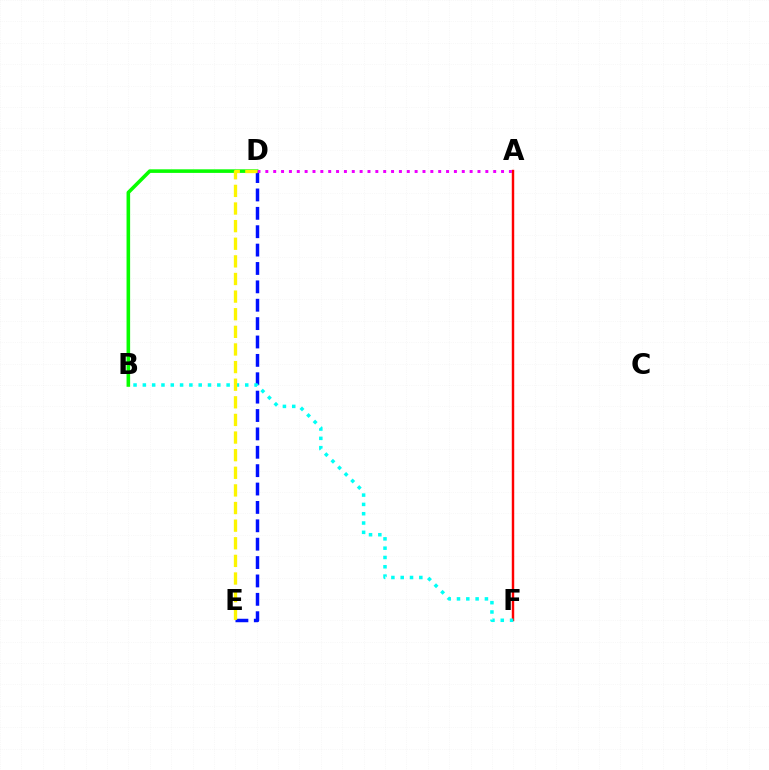{('B', 'D'): [{'color': '#08ff00', 'line_style': 'solid', 'thickness': 2.58}], ('A', 'F'): [{'color': '#ff0000', 'line_style': 'solid', 'thickness': 1.76}], ('D', 'E'): [{'color': '#0010ff', 'line_style': 'dashed', 'thickness': 2.5}, {'color': '#fcf500', 'line_style': 'dashed', 'thickness': 2.39}], ('B', 'F'): [{'color': '#00fff6', 'line_style': 'dotted', 'thickness': 2.53}], ('A', 'D'): [{'color': '#ee00ff', 'line_style': 'dotted', 'thickness': 2.13}]}